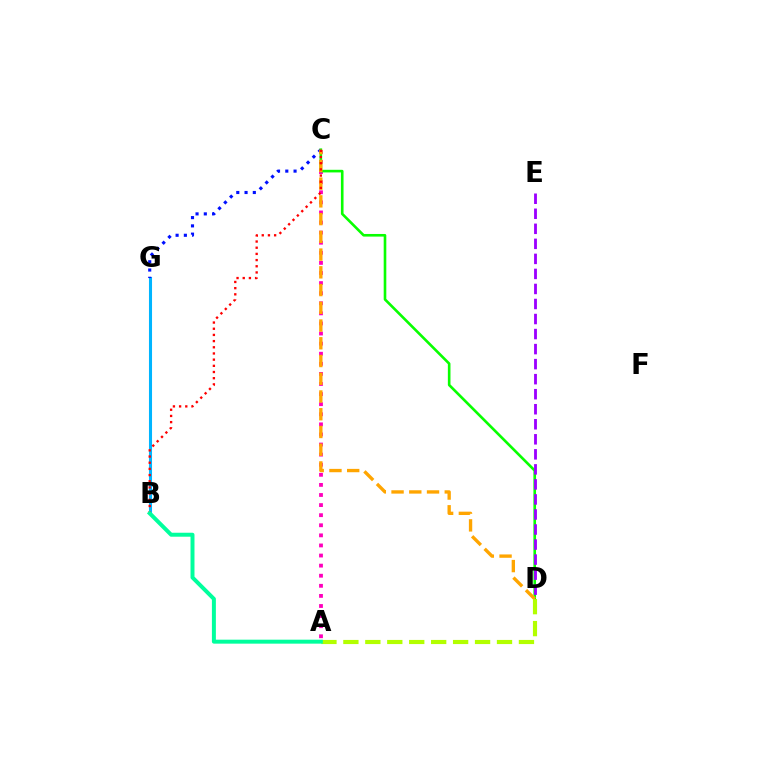{('B', 'G'): [{'color': '#00b5ff', 'line_style': 'solid', 'thickness': 2.21}], ('A', 'C'): [{'color': '#ff00bd', 'line_style': 'dotted', 'thickness': 2.74}], ('C', 'G'): [{'color': '#0010ff', 'line_style': 'dotted', 'thickness': 2.25}], ('C', 'D'): [{'color': '#08ff00', 'line_style': 'solid', 'thickness': 1.89}, {'color': '#ffa500', 'line_style': 'dashed', 'thickness': 2.41}], ('A', 'D'): [{'color': '#b3ff00', 'line_style': 'dashed', 'thickness': 2.98}], ('B', 'C'): [{'color': '#ff0000', 'line_style': 'dotted', 'thickness': 1.68}], ('D', 'E'): [{'color': '#9b00ff', 'line_style': 'dashed', 'thickness': 2.04}], ('A', 'B'): [{'color': '#00ff9d', 'line_style': 'solid', 'thickness': 2.86}]}